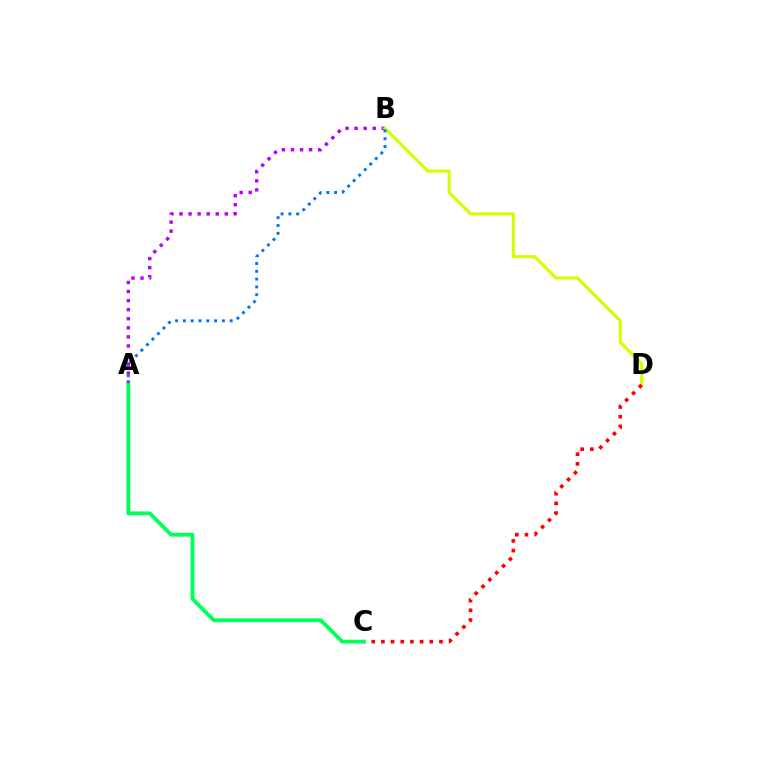{('A', 'B'): [{'color': '#b900ff', 'line_style': 'dotted', 'thickness': 2.46}, {'color': '#0074ff', 'line_style': 'dotted', 'thickness': 2.12}], ('B', 'D'): [{'color': '#d1ff00', 'line_style': 'solid', 'thickness': 2.23}], ('C', 'D'): [{'color': '#ff0000', 'line_style': 'dotted', 'thickness': 2.63}], ('A', 'C'): [{'color': '#00ff5c', 'line_style': 'solid', 'thickness': 2.76}]}